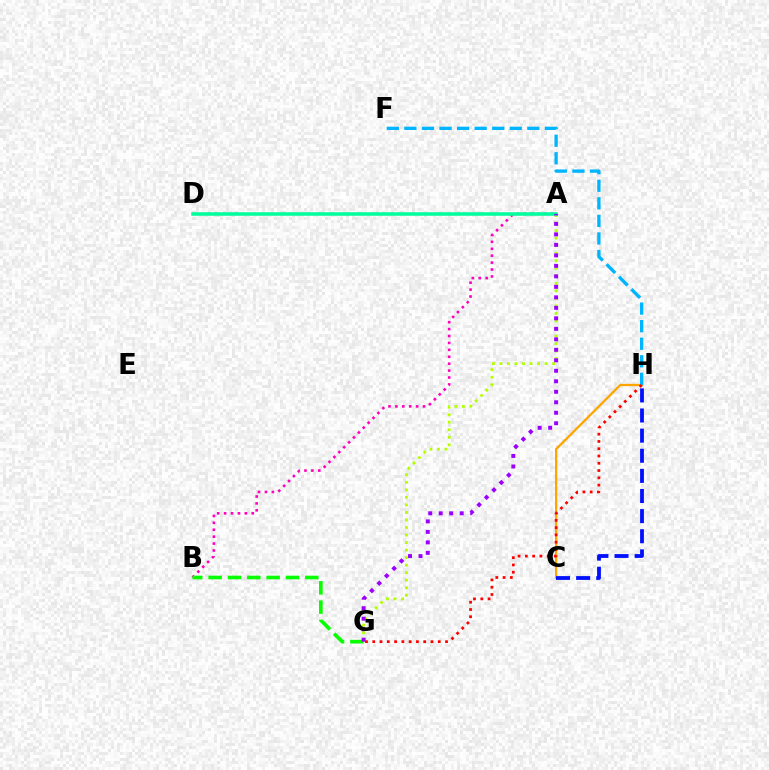{('A', 'G'): [{'color': '#b3ff00', 'line_style': 'dotted', 'thickness': 2.05}, {'color': '#9b00ff', 'line_style': 'dotted', 'thickness': 2.85}], ('A', 'B'): [{'color': '#ff00bd', 'line_style': 'dotted', 'thickness': 1.88}], ('B', 'G'): [{'color': '#08ff00', 'line_style': 'dashed', 'thickness': 2.63}], ('A', 'D'): [{'color': '#00ff9d', 'line_style': 'solid', 'thickness': 2.56}], ('C', 'H'): [{'color': '#ffa500', 'line_style': 'solid', 'thickness': 1.63}, {'color': '#0010ff', 'line_style': 'dashed', 'thickness': 2.73}], ('F', 'H'): [{'color': '#00b5ff', 'line_style': 'dashed', 'thickness': 2.39}], ('G', 'H'): [{'color': '#ff0000', 'line_style': 'dotted', 'thickness': 1.98}]}